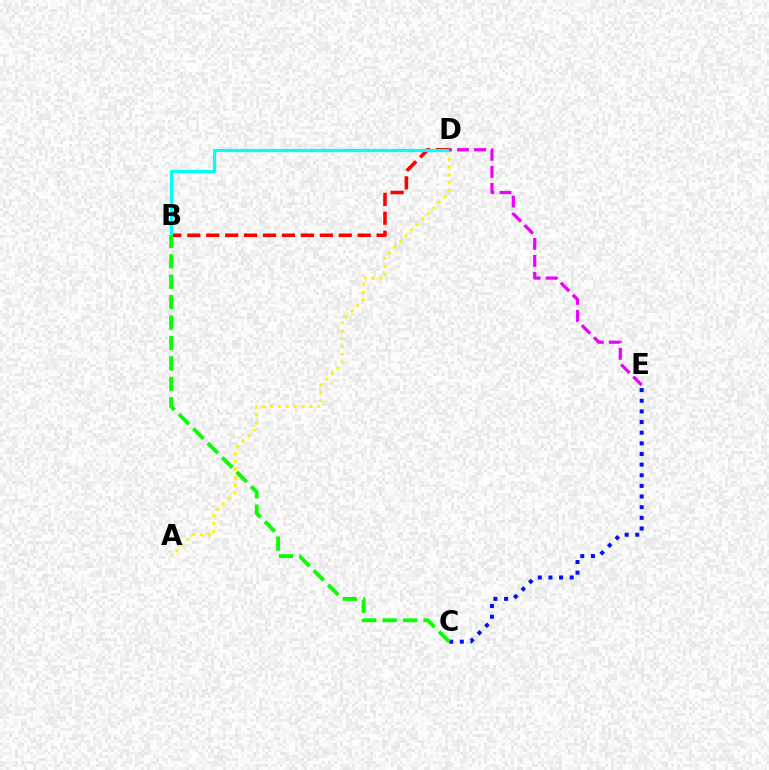{('C', 'E'): [{'color': '#0010ff', 'line_style': 'dotted', 'thickness': 2.89}], ('B', 'D'): [{'color': '#ff0000', 'line_style': 'dashed', 'thickness': 2.57}, {'color': '#00fff6', 'line_style': 'solid', 'thickness': 2.3}], ('A', 'D'): [{'color': '#fcf500', 'line_style': 'dotted', 'thickness': 2.14}], ('B', 'C'): [{'color': '#08ff00', 'line_style': 'dashed', 'thickness': 2.77}], ('D', 'E'): [{'color': '#ee00ff', 'line_style': 'dashed', 'thickness': 2.32}]}